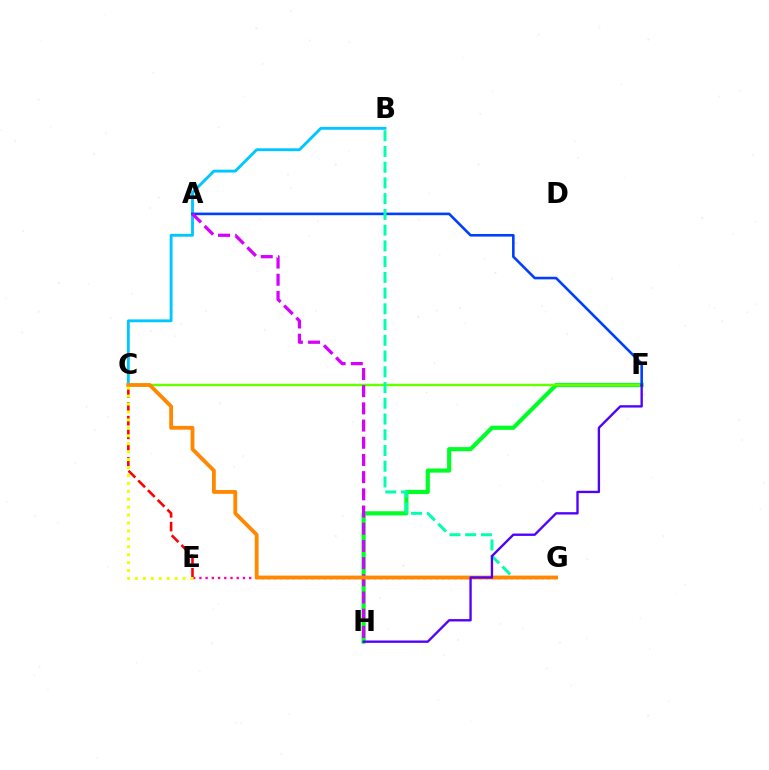{('B', 'C'): [{'color': '#00c7ff', 'line_style': 'solid', 'thickness': 2.06}], ('F', 'H'): [{'color': '#00ff27', 'line_style': 'solid', 'thickness': 2.98}, {'color': '#4f00ff', 'line_style': 'solid', 'thickness': 1.69}], ('C', 'E'): [{'color': '#ff0000', 'line_style': 'dashed', 'thickness': 1.87}, {'color': '#eeff00', 'line_style': 'dotted', 'thickness': 2.16}], ('E', 'G'): [{'color': '#ff00a0', 'line_style': 'dotted', 'thickness': 1.69}], ('C', 'F'): [{'color': '#66ff00', 'line_style': 'solid', 'thickness': 1.76}], ('A', 'F'): [{'color': '#003fff', 'line_style': 'solid', 'thickness': 1.87}], ('B', 'G'): [{'color': '#00ffaf', 'line_style': 'dashed', 'thickness': 2.14}], ('A', 'H'): [{'color': '#d600ff', 'line_style': 'dashed', 'thickness': 2.34}], ('C', 'G'): [{'color': '#ff8800', 'line_style': 'solid', 'thickness': 2.74}]}